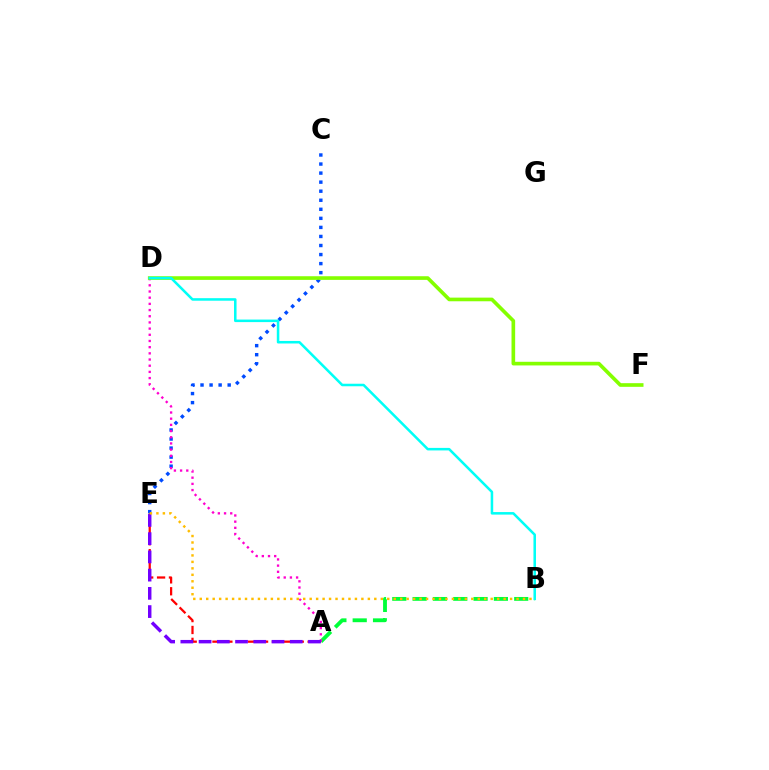{('A', 'B'): [{'color': '#00ff39', 'line_style': 'dashed', 'thickness': 2.76}], ('A', 'E'): [{'color': '#ff0000', 'line_style': 'dashed', 'thickness': 1.62}, {'color': '#7200ff', 'line_style': 'dashed', 'thickness': 2.48}], ('C', 'E'): [{'color': '#004bff', 'line_style': 'dotted', 'thickness': 2.46}], ('A', 'D'): [{'color': '#ff00cf', 'line_style': 'dotted', 'thickness': 1.68}], ('D', 'F'): [{'color': '#84ff00', 'line_style': 'solid', 'thickness': 2.63}], ('B', 'D'): [{'color': '#00fff6', 'line_style': 'solid', 'thickness': 1.83}], ('B', 'E'): [{'color': '#ffbd00', 'line_style': 'dotted', 'thickness': 1.76}]}